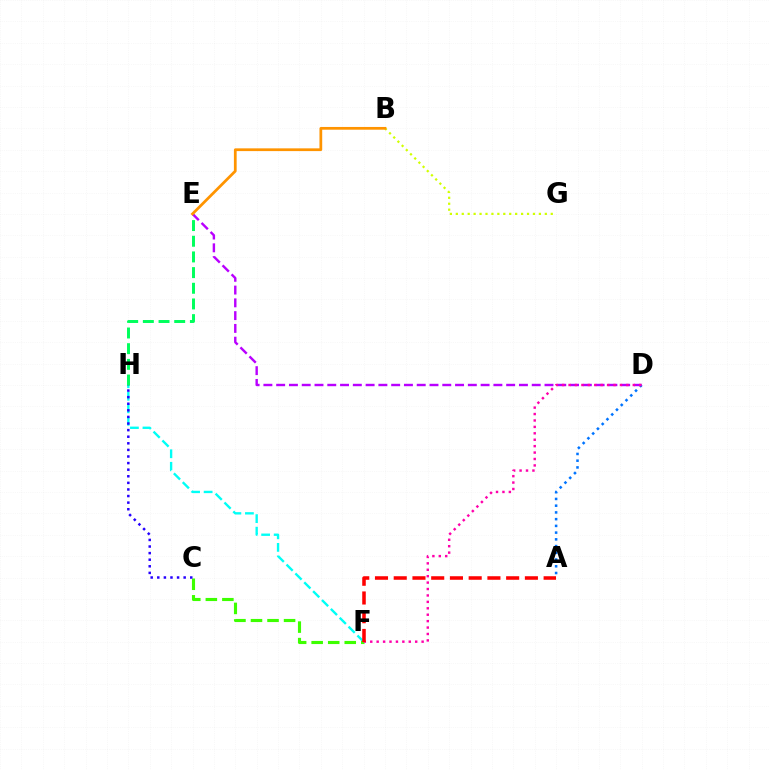{('F', 'H'): [{'color': '#00fff6', 'line_style': 'dashed', 'thickness': 1.7}], ('C', 'F'): [{'color': '#3dff00', 'line_style': 'dashed', 'thickness': 2.25}], ('E', 'H'): [{'color': '#00ff5c', 'line_style': 'dashed', 'thickness': 2.13}], ('C', 'H'): [{'color': '#2500ff', 'line_style': 'dotted', 'thickness': 1.79}], ('A', 'D'): [{'color': '#0074ff', 'line_style': 'dotted', 'thickness': 1.83}], ('B', 'G'): [{'color': '#d1ff00', 'line_style': 'dotted', 'thickness': 1.61}], ('D', 'E'): [{'color': '#b900ff', 'line_style': 'dashed', 'thickness': 1.74}], ('D', 'F'): [{'color': '#ff00ac', 'line_style': 'dotted', 'thickness': 1.74}], ('B', 'E'): [{'color': '#ff9400', 'line_style': 'solid', 'thickness': 1.98}], ('A', 'F'): [{'color': '#ff0000', 'line_style': 'dashed', 'thickness': 2.55}]}